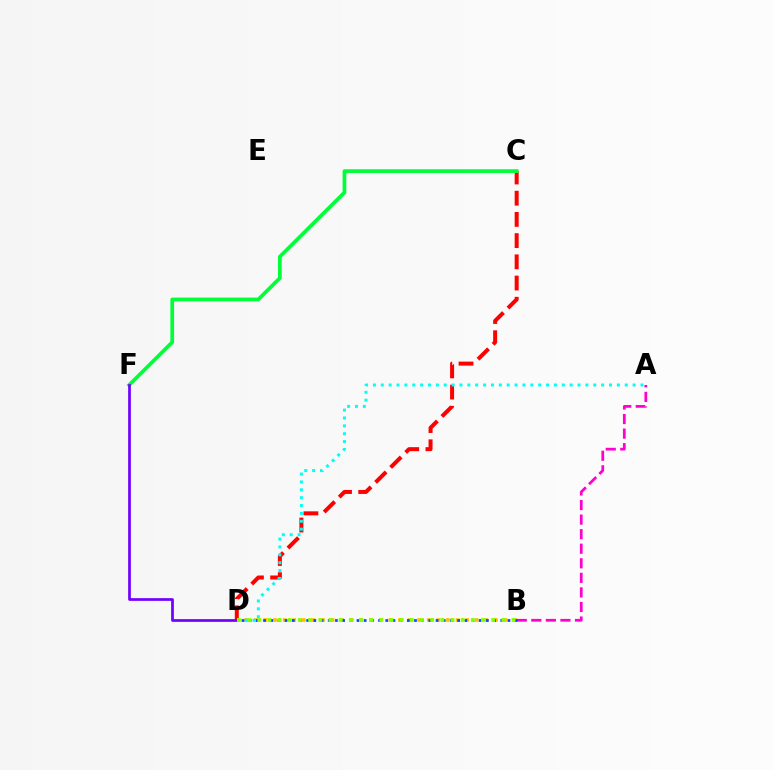{('C', 'D'): [{'color': '#ff0000', 'line_style': 'dashed', 'thickness': 2.88}], ('A', 'B'): [{'color': '#ff00cf', 'line_style': 'dashed', 'thickness': 1.98}], ('B', 'D'): [{'color': '#ffbd00', 'line_style': 'dotted', 'thickness': 2.61}, {'color': '#004bff', 'line_style': 'dotted', 'thickness': 1.95}, {'color': '#84ff00', 'line_style': 'dotted', 'thickness': 2.76}], ('C', 'F'): [{'color': '#00ff39', 'line_style': 'solid', 'thickness': 2.68}], ('A', 'D'): [{'color': '#00fff6', 'line_style': 'dotted', 'thickness': 2.14}], ('D', 'F'): [{'color': '#7200ff', 'line_style': 'solid', 'thickness': 1.96}]}